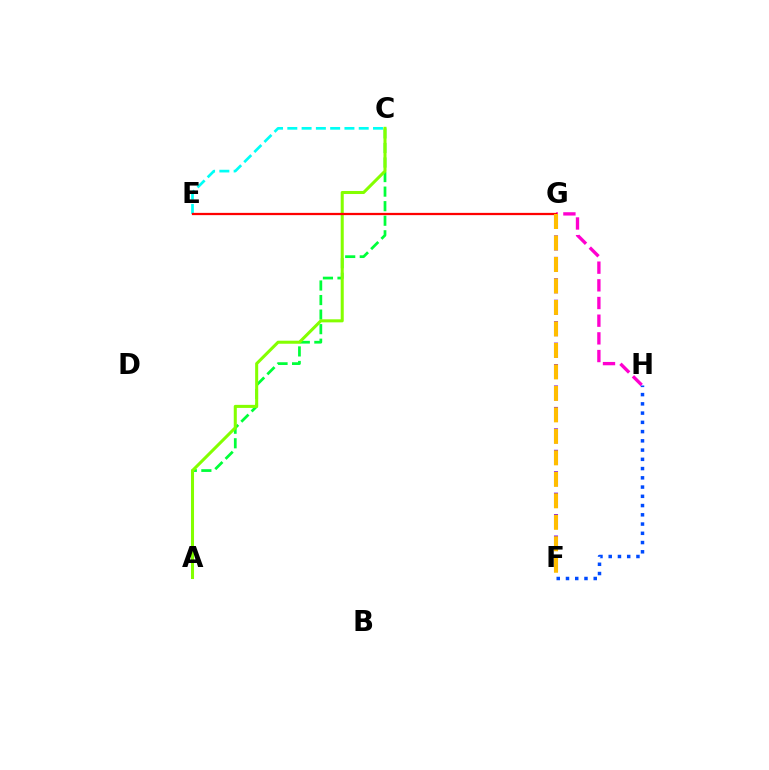{('A', 'C'): [{'color': '#00ff39', 'line_style': 'dashed', 'thickness': 1.98}, {'color': '#84ff00', 'line_style': 'solid', 'thickness': 2.19}], ('C', 'E'): [{'color': '#00fff6', 'line_style': 'dashed', 'thickness': 1.94}], ('G', 'H'): [{'color': '#ff00cf', 'line_style': 'dashed', 'thickness': 2.4}], ('E', 'G'): [{'color': '#ff0000', 'line_style': 'solid', 'thickness': 1.62}], ('F', 'G'): [{'color': '#7200ff', 'line_style': 'dashed', 'thickness': 2.91}, {'color': '#ffbd00', 'line_style': 'dashed', 'thickness': 2.92}], ('F', 'H'): [{'color': '#004bff', 'line_style': 'dotted', 'thickness': 2.51}]}